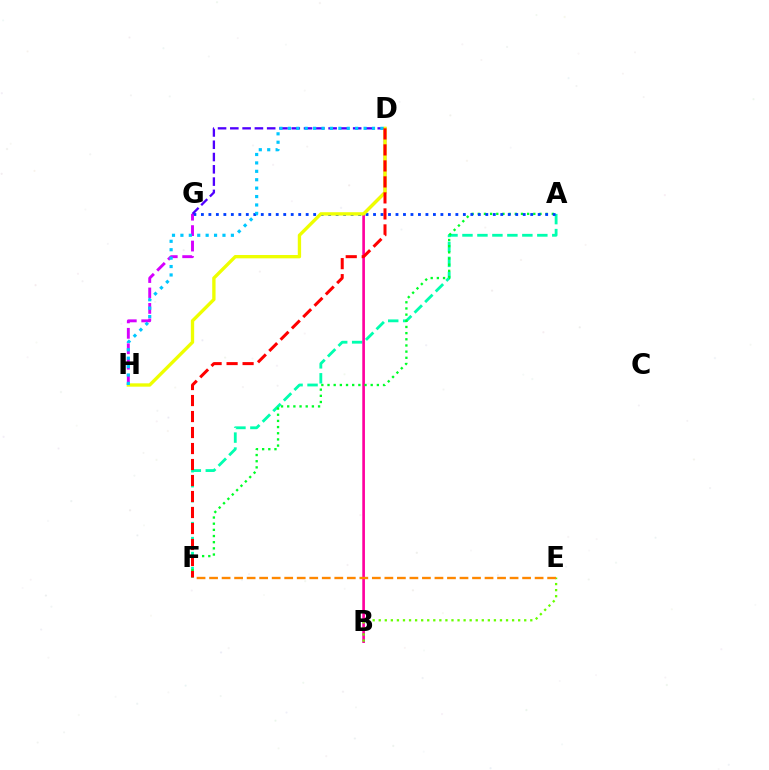{('A', 'F'): [{'color': '#00ffaf', 'line_style': 'dashed', 'thickness': 2.03}, {'color': '#00ff27', 'line_style': 'dotted', 'thickness': 1.68}], ('B', 'D'): [{'color': '#ff00a0', 'line_style': 'solid', 'thickness': 1.91}], ('A', 'G'): [{'color': '#003fff', 'line_style': 'dotted', 'thickness': 2.03}], ('G', 'H'): [{'color': '#d600ff', 'line_style': 'dashed', 'thickness': 2.1}], ('D', 'G'): [{'color': '#4f00ff', 'line_style': 'dashed', 'thickness': 1.67}], ('D', 'H'): [{'color': '#eeff00', 'line_style': 'solid', 'thickness': 2.41}, {'color': '#00c7ff', 'line_style': 'dotted', 'thickness': 2.29}], ('B', 'E'): [{'color': '#66ff00', 'line_style': 'dotted', 'thickness': 1.65}], ('D', 'F'): [{'color': '#ff0000', 'line_style': 'dashed', 'thickness': 2.17}], ('E', 'F'): [{'color': '#ff8800', 'line_style': 'dashed', 'thickness': 1.7}]}